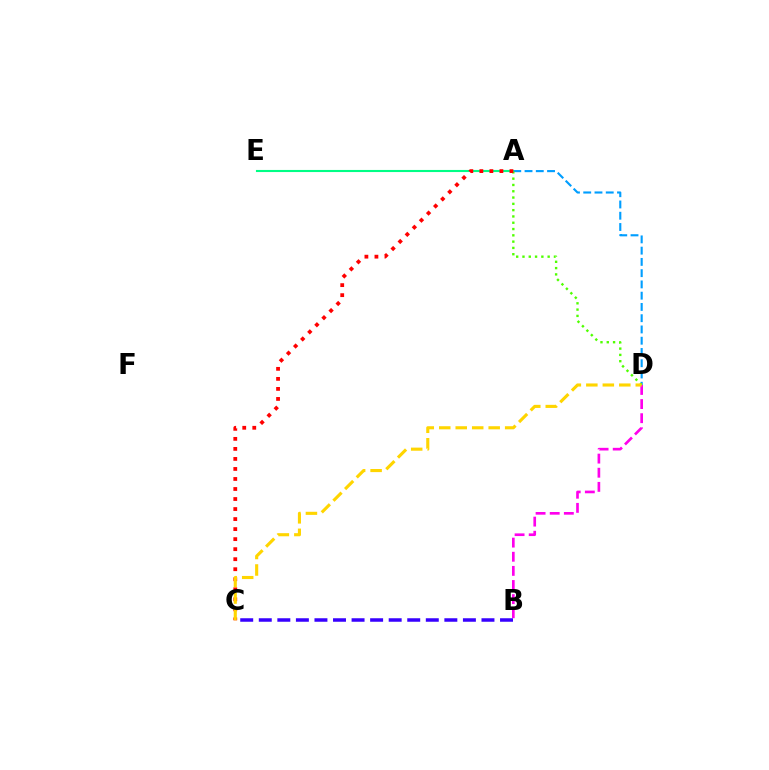{('B', 'C'): [{'color': '#3700ff', 'line_style': 'dashed', 'thickness': 2.52}], ('A', 'D'): [{'color': '#009eff', 'line_style': 'dashed', 'thickness': 1.53}, {'color': '#4fff00', 'line_style': 'dotted', 'thickness': 1.71}], ('A', 'E'): [{'color': '#00ff86', 'line_style': 'solid', 'thickness': 1.51}], ('A', 'C'): [{'color': '#ff0000', 'line_style': 'dotted', 'thickness': 2.72}], ('B', 'D'): [{'color': '#ff00ed', 'line_style': 'dashed', 'thickness': 1.92}], ('C', 'D'): [{'color': '#ffd500', 'line_style': 'dashed', 'thickness': 2.24}]}